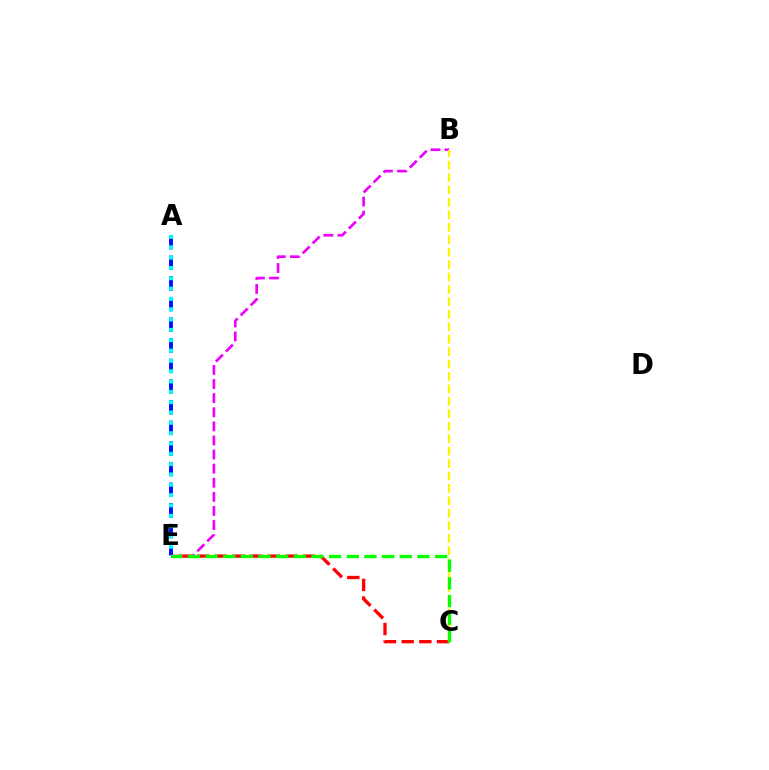{('B', 'E'): [{'color': '#ee00ff', 'line_style': 'dashed', 'thickness': 1.92}], ('A', 'E'): [{'color': '#0010ff', 'line_style': 'dashed', 'thickness': 2.8}, {'color': '#00fff6', 'line_style': 'dotted', 'thickness': 2.81}], ('C', 'E'): [{'color': '#ff0000', 'line_style': 'dashed', 'thickness': 2.4}, {'color': '#08ff00', 'line_style': 'dashed', 'thickness': 2.4}], ('B', 'C'): [{'color': '#fcf500', 'line_style': 'dashed', 'thickness': 1.69}]}